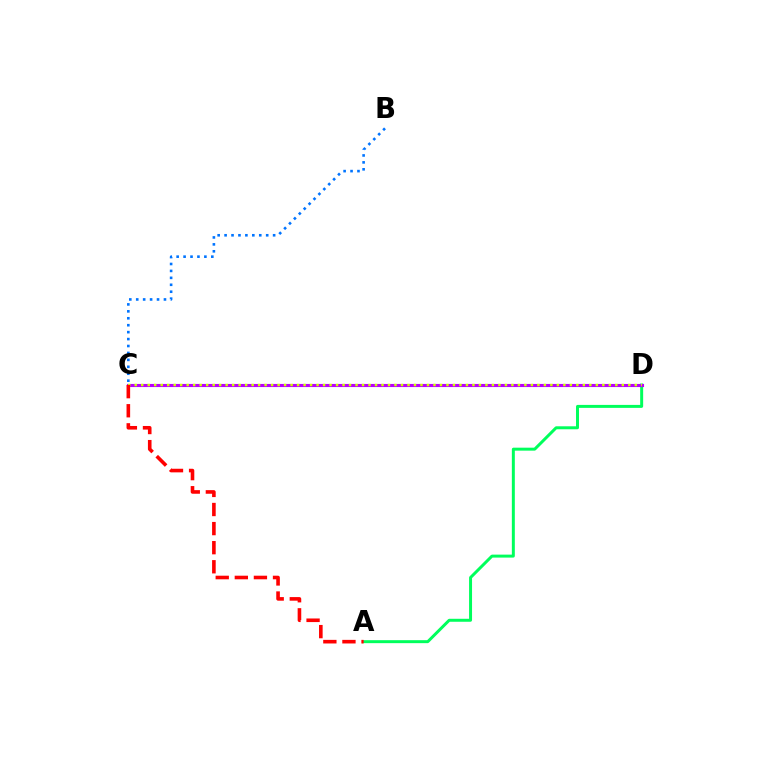{('A', 'D'): [{'color': '#00ff5c', 'line_style': 'solid', 'thickness': 2.14}], ('C', 'D'): [{'color': '#b900ff', 'line_style': 'solid', 'thickness': 2.24}, {'color': '#d1ff00', 'line_style': 'dotted', 'thickness': 1.76}], ('A', 'C'): [{'color': '#ff0000', 'line_style': 'dashed', 'thickness': 2.59}], ('B', 'C'): [{'color': '#0074ff', 'line_style': 'dotted', 'thickness': 1.88}]}